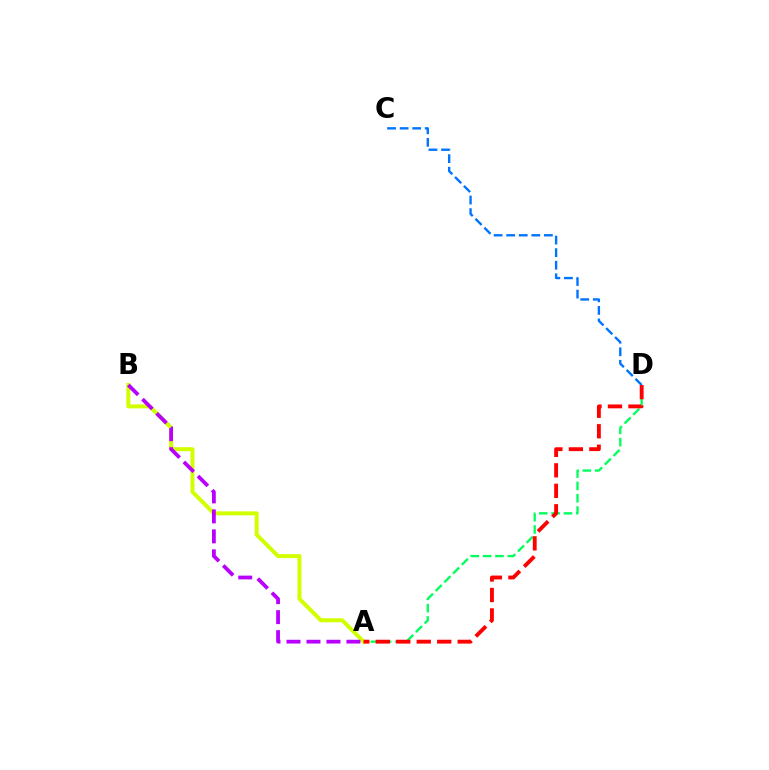{('A', 'B'): [{'color': '#d1ff00', 'line_style': 'solid', 'thickness': 2.87}, {'color': '#b900ff', 'line_style': 'dashed', 'thickness': 2.71}], ('A', 'D'): [{'color': '#00ff5c', 'line_style': 'dashed', 'thickness': 1.68}, {'color': '#ff0000', 'line_style': 'dashed', 'thickness': 2.78}], ('C', 'D'): [{'color': '#0074ff', 'line_style': 'dashed', 'thickness': 1.71}]}